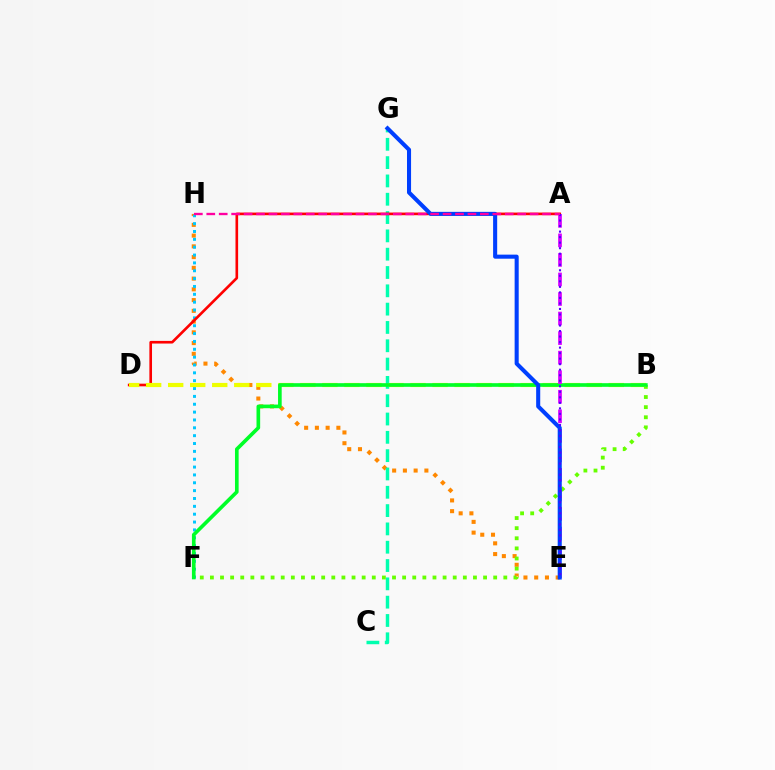{('E', 'H'): [{'color': '#ff8800', 'line_style': 'dotted', 'thickness': 2.92}], ('F', 'H'): [{'color': '#00c7ff', 'line_style': 'dotted', 'thickness': 2.13}], ('C', 'G'): [{'color': '#00ffaf', 'line_style': 'dashed', 'thickness': 2.49}], ('B', 'F'): [{'color': '#66ff00', 'line_style': 'dotted', 'thickness': 2.75}, {'color': '#00ff27', 'line_style': 'solid', 'thickness': 2.63}], ('A', 'D'): [{'color': '#ff0000', 'line_style': 'solid', 'thickness': 1.9}], ('B', 'D'): [{'color': '#eeff00', 'line_style': 'dashed', 'thickness': 2.99}], ('A', 'E'): [{'color': '#d600ff', 'line_style': 'dashed', 'thickness': 2.66}, {'color': '#4f00ff', 'line_style': 'dotted', 'thickness': 1.5}], ('E', 'G'): [{'color': '#003fff', 'line_style': 'solid', 'thickness': 2.93}], ('A', 'H'): [{'color': '#ff00a0', 'line_style': 'dashed', 'thickness': 1.69}]}